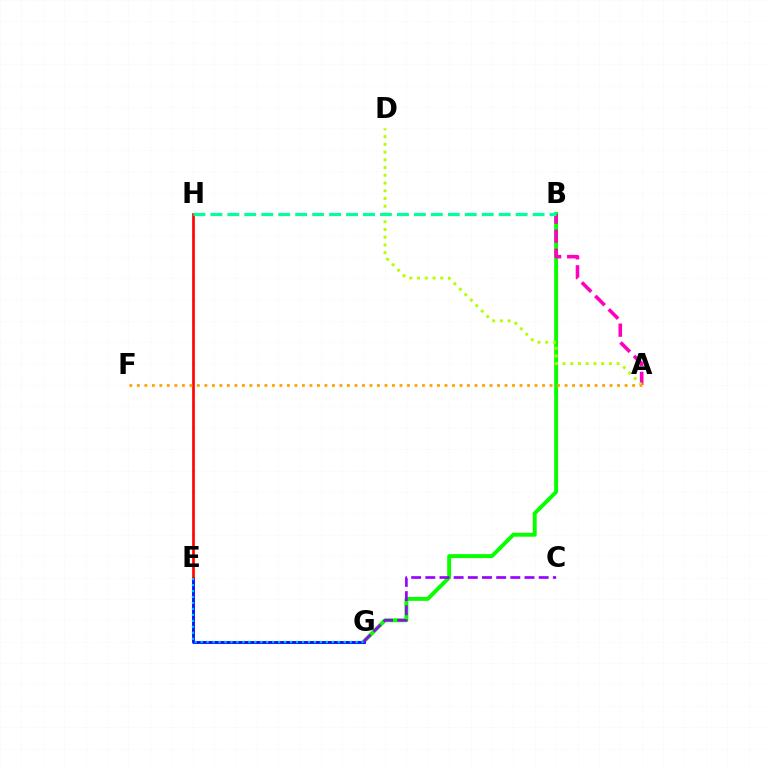{('B', 'G'): [{'color': '#08ff00', 'line_style': 'solid', 'thickness': 2.83}], ('E', 'G'): [{'color': '#0010ff', 'line_style': 'solid', 'thickness': 2.05}, {'color': '#00b5ff', 'line_style': 'dotted', 'thickness': 1.62}], ('E', 'H'): [{'color': '#ff0000', 'line_style': 'solid', 'thickness': 1.92}], ('A', 'B'): [{'color': '#ff00bd', 'line_style': 'dashed', 'thickness': 2.58}], ('A', 'D'): [{'color': '#b3ff00', 'line_style': 'dotted', 'thickness': 2.1}], ('B', 'H'): [{'color': '#00ff9d', 'line_style': 'dashed', 'thickness': 2.3}], ('A', 'F'): [{'color': '#ffa500', 'line_style': 'dotted', 'thickness': 2.04}], ('C', 'G'): [{'color': '#9b00ff', 'line_style': 'dashed', 'thickness': 1.93}]}